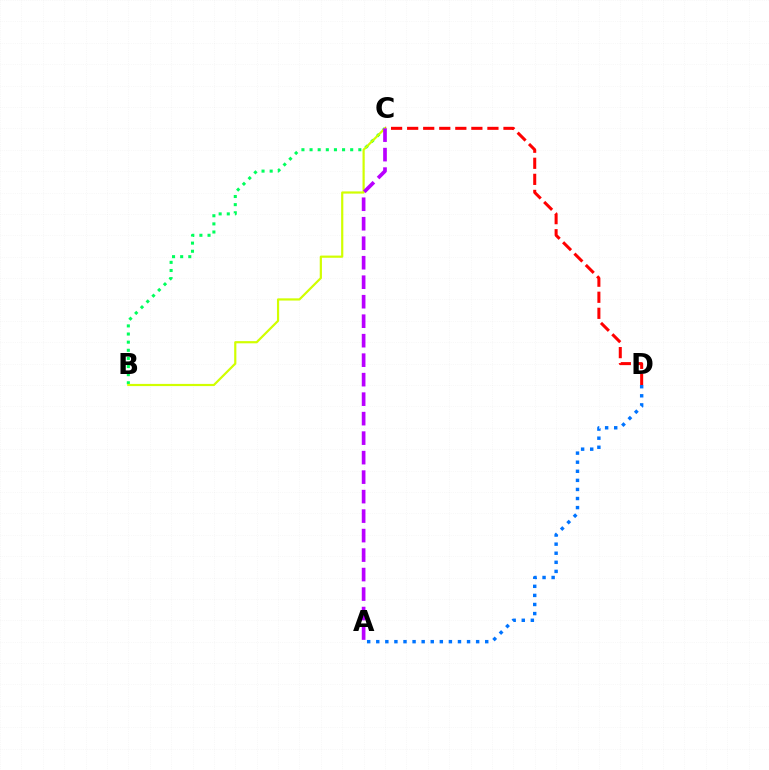{('C', 'D'): [{'color': '#ff0000', 'line_style': 'dashed', 'thickness': 2.18}], ('B', 'C'): [{'color': '#00ff5c', 'line_style': 'dotted', 'thickness': 2.21}, {'color': '#d1ff00', 'line_style': 'solid', 'thickness': 1.58}], ('A', 'D'): [{'color': '#0074ff', 'line_style': 'dotted', 'thickness': 2.47}], ('A', 'C'): [{'color': '#b900ff', 'line_style': 'dashed', 'thickness': 2.65}]}